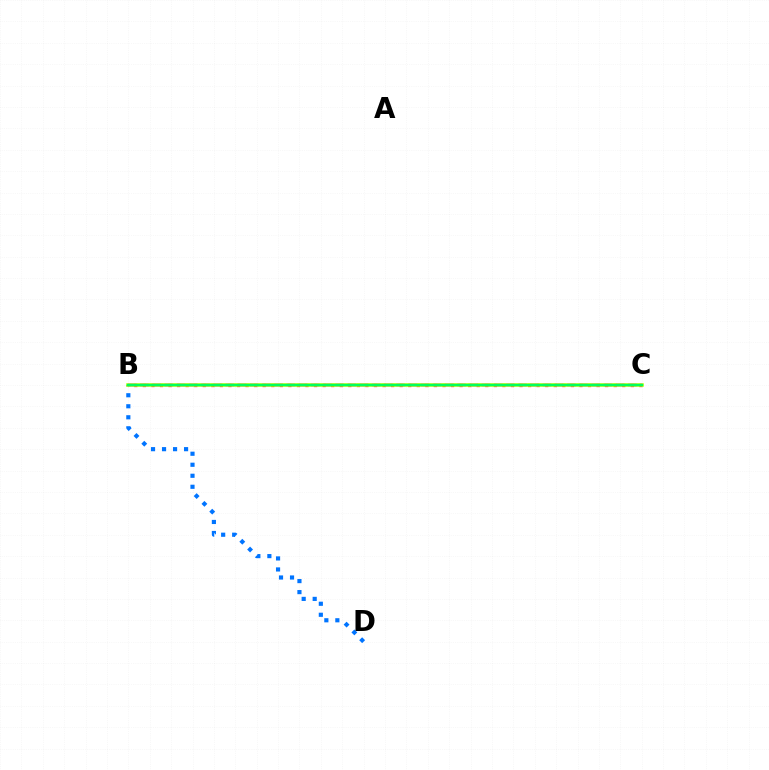{('B', 'C'): [{'color': '#ff0000', 'line_style': 'dotted', 'thickness': 2.33}, {'color': '#d1ff00', 'line_style': 'solid', 'thickness': 2.55}, {'color': '#b900ff', 'line_style': 'dashed', 'thickness': 1.66}, {'color': '#00ff5c', 'line_style': 'solid', 'thickness': 1.79}], ('B', 'D'): [{'color': '#0074ff', 'line_style': 'dotted', 'thickness': 2.99}]}